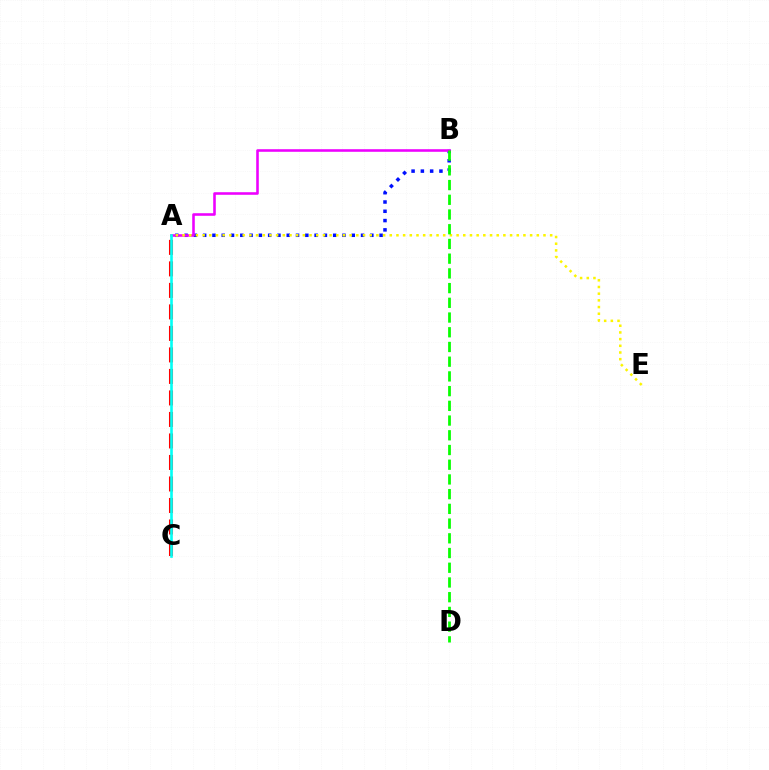{('A', 'C'): [{'color': '#ff0000', 'line_style': 'dashed', 'thickness': 2.92}, {'color': '#00fff6', 'line_style': 'solid', 'thickness': 1.89}], ('A', 'B'): [{'color': '#0010ff', 'line_style': 'dotted', 'thickness': 2.52}, {'color': '#ee00ff', 'line_style': 'solid', 'thickness': 1.86}], ('A', 'E'): [{'color': '#fcf500', 'line_style': 'dotted', 'thickness': 1.82}], ('B', 'D'): [{'color': '#08ff00', 'line_style': 'dashed', 'thickness': 2.0}]}